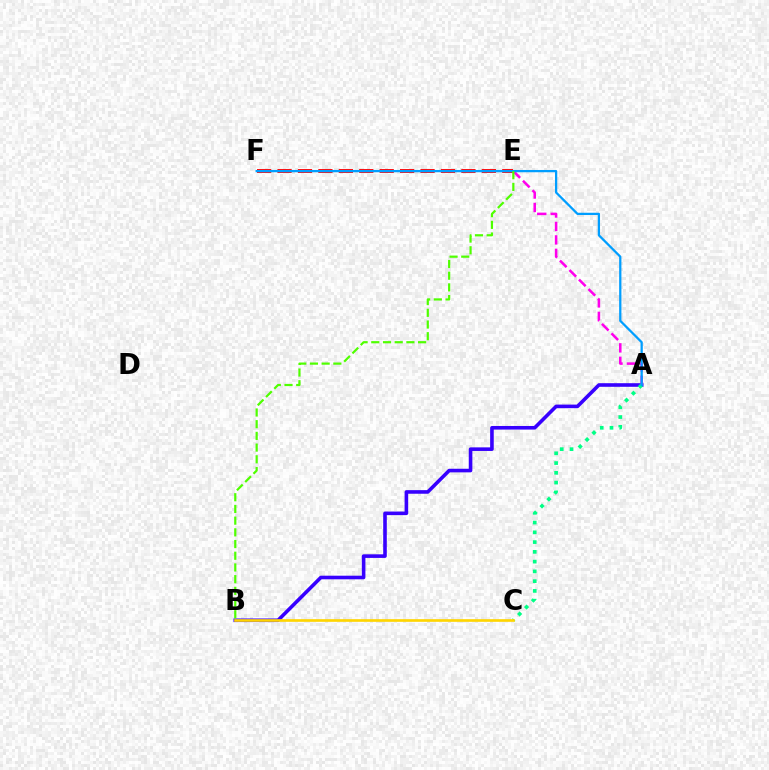{('A', 'B'): [{'color': '#3700ff', 'line_style': 'solid', 'thickness': 2.59}], ('A', 'E'): [{'color': '#ff00ed', 'line_style': 'dashed', 'thickness': 1.83}], ('E', 'F'): [{'color': '#ff0000', 'line_style': 'dashed', 'thickness': 2.78}], ('A', 'C'): [{'color': '#00ff86', 'line_style': 'dotted', 'thickness': 2.65}], ('A', 'F'): [{'color': '#009eff', 'line_style': 'solid', 'thickness': 1.63}], ('B', 'C'): [{'color': '#ffd500', 'line_style': 'solid', 'thickness': 1.91}], ('B', 'E'): [{'color': '#4fff00', 'line_style': 'dashed', 'thickness': 1.59}]}